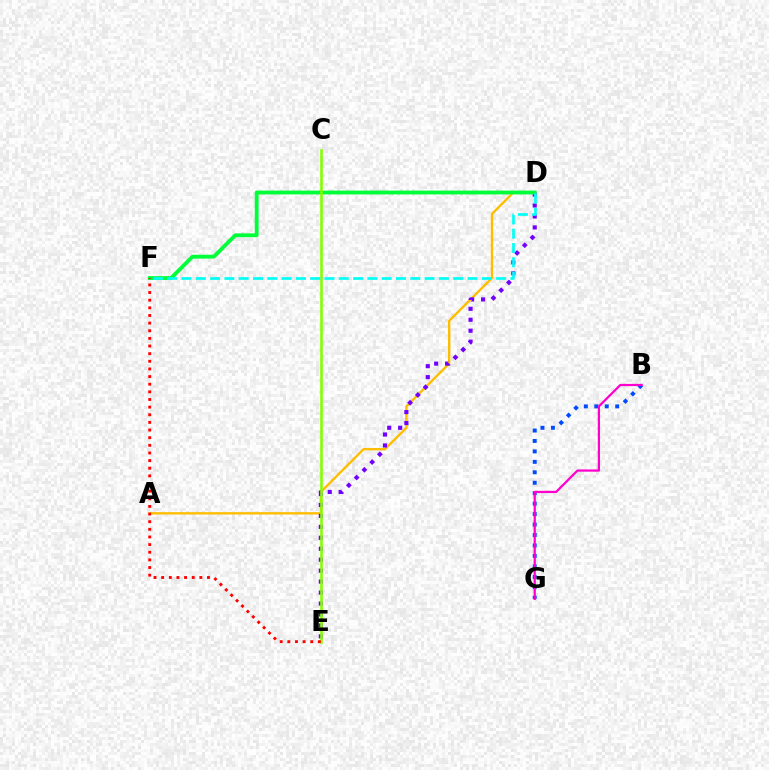{('A', 'D'): [{'color': '#ffbd00', 'line_style': 'solid', 'thickness': 1.7}], ('B', 'G'): [{'color': '#004bff', 'line_style': 'dotted', 'thickness': 2.84}, {'color': '#ff00cf', 'line_style': 'solid', 'thickness': 1.61}], ('D', 'E'): [{'color': '#7200ff', 'line_style': 'dotted', 'thickness': 2.98}], ('D', 'F'): [{'color': '#00ff39', 'line_style': 'solid', 'thickness': 2.77}, {'color': '#00fff6', 'line_style': 'dashed', 'thickness': 1.94}], ('C', 'E'): [{'color': '#84ff00', 'line_style': 'solid', 'thickness': 1.86}], ('E', 'F'): [{'color': '#ff0000', 'line_style': 'dotted', 'thickness': 2.08}]}